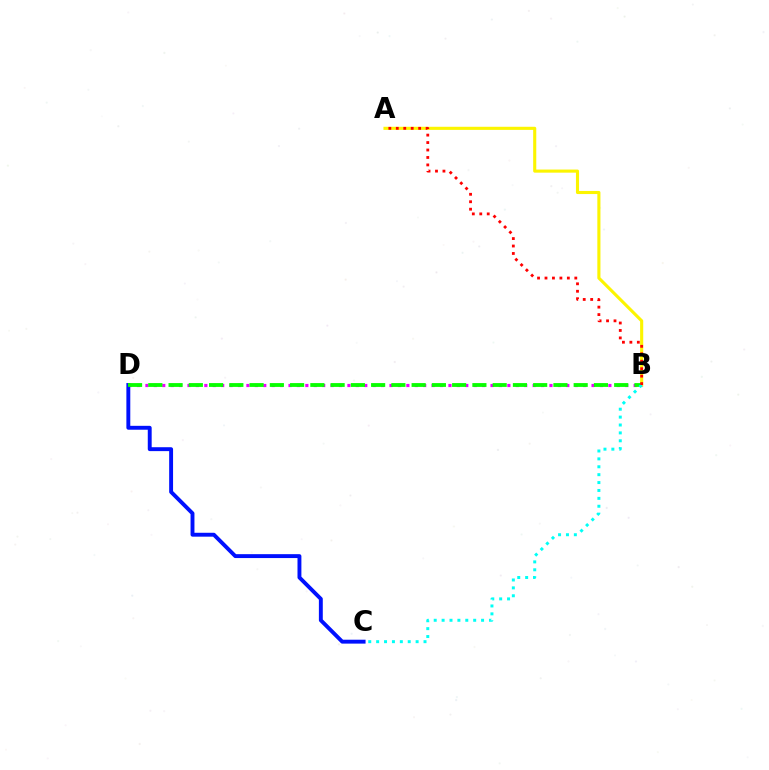{('B', 'D'): [{'color': '#ee00ff', 'line_style': 'dotted', 'thickness': 2.29}, {'color': '#08ff00', 'line_style': 'dashed', 'thickness': 2.75}], ('C', 'D'): [{'color': '#0010ff', 'line_style': 'solid', 'thickness': 2.81}], ('A', 'B'): [{'color': '#fcf500', 'line_style': 'solid', 'thickness': 2.23}, {'color': '#ff0000', 'line_style': 'dotted', 'thickness': 2.02}], ('B', 'C'): [{'color': '#00fff6', 'line_style': 'dotted', 'thickness': 2.15}]}